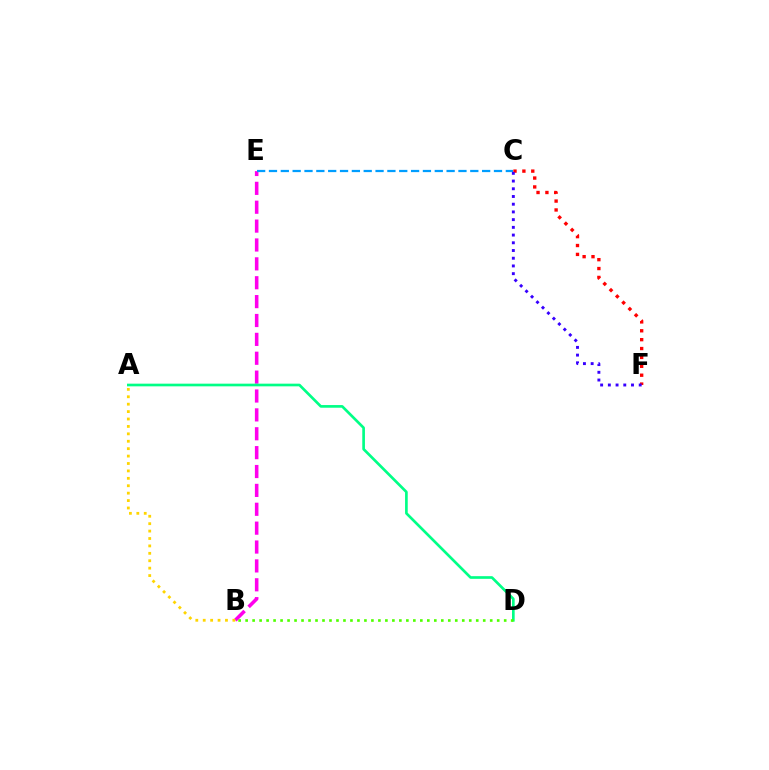{('B', 'E'): [{'color': '#ff00ed', 'line_style': 'dashed', 'thickness': 2.56}], ('A', 'D'): [{'color': '#00ff86', 'line_style': 'solid', 'thickness': 1.92}], ('A', 'B'): [{'color': '#ffd500', 'line_style': 'dotted', 'thickness': 2.01}], ('C', 'E'): [{'color': '#009eff', 'line_style': 'dashed', 'thickness': 1.61}], ('B', 'D'): [{'color': '#4fff00', 'line_style': 'dotted', 'thickness': 1.9}], ('C', 'F'): [{'color': '#ff0000', 'line_style': 'dotted', 'thickness': 2.41}, {'color': '#3700ff', 'line_style': 'dotted', 'thickness': 2.1}]}